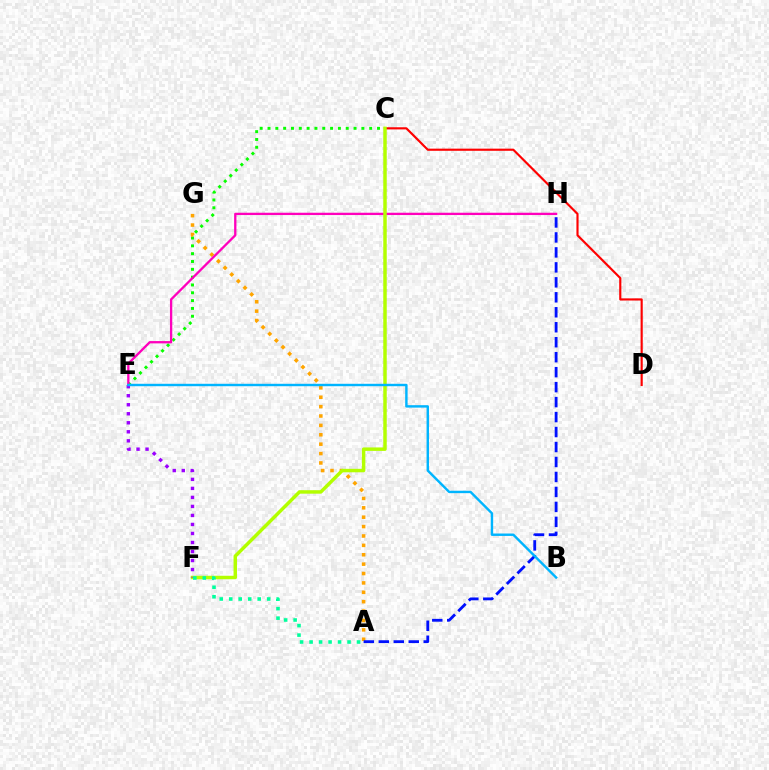{('C', 'D'): [{'color': '#ff0000', 'line_style': 'solid', 'thickness': 1.55}], ('C', 'E'): [{'color': '#08ff00', 'line_style': 'dotted', 'thickness': 2.13}], ('A', 'G'): [{'color': '#ffa500', 'line_style': 'dotted', 'thickness': 2.55}], ('E', 'H'): [{'color': '#ff00bd', 'line_style': 'solid', 'thickness': 1.66}], ('C', 'F'): [{'color': '#b3ff00', 'line_style': 'solid', 'thickness': 2.5}], ('A', 'H'): [{'color': '#0010ff', 'line_style': 'dashed', 'thickness': 2.03}], ('E', 'F'): [{'color': '#9b00ff', 'line_style': 'dotted', 'thickness': 2.45}], ('A', 'F'): [{'color': '#00ff9d', 'line_style': 'dotted', 'thickness': 2.58}], ('B', 'E'): [{'color': '#00b5ff', 'line_style': 'solid', 'thickness': 1.75}]}